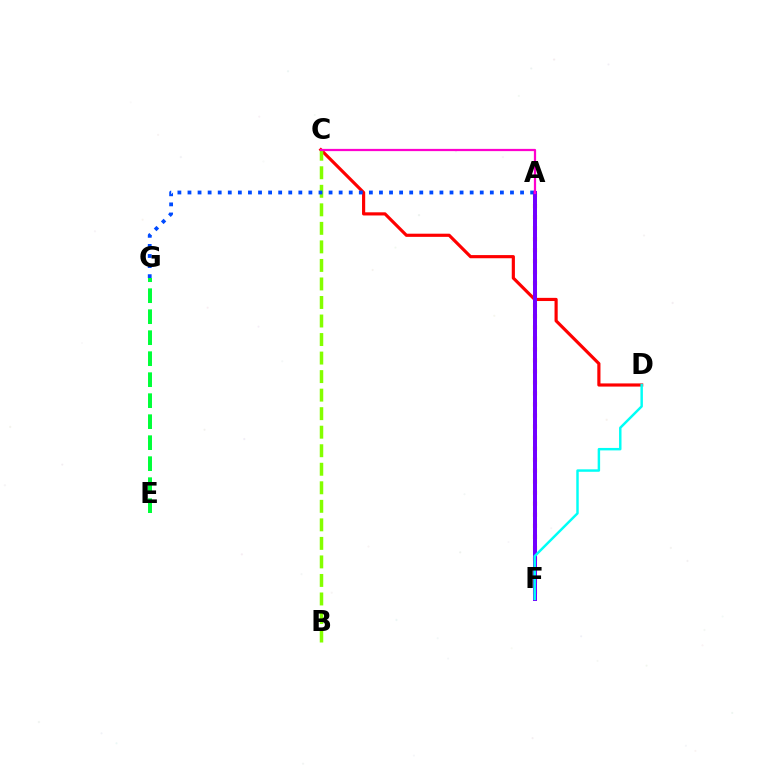{('A', 'F'): [{'color': '#ffbd00', 'line_style': 'dotted', 'thickness': 2.99}, {'color': '#7200ff', 'line_style': 'solid', 'thickness': 2.88}], ('C', 'D'): [{'color': '#ff0000', 'line_style': 'solid', 'thickness': 2.28}], ('B', 'C'): [{'color': '#84ff00', 'line_style': 'dashed', 'thickness': 2.52}], ('A', 'G'): [{'color': '#004bff', 'line_style': 'dotted', 'thickness': 2.74}], ('D', 'F'): [{'color': '#00fff6', 'line_style': 'solid', 'thickness': 1.77}], ('A', 'C'): [{'color': '#ff00cf', 'line_style': 'solid', 'thickness': 1.62}], ('E', 'G'): [{'color': '#00ff39', 'line_style': 'dashed', 'thickness': 2.85}]}